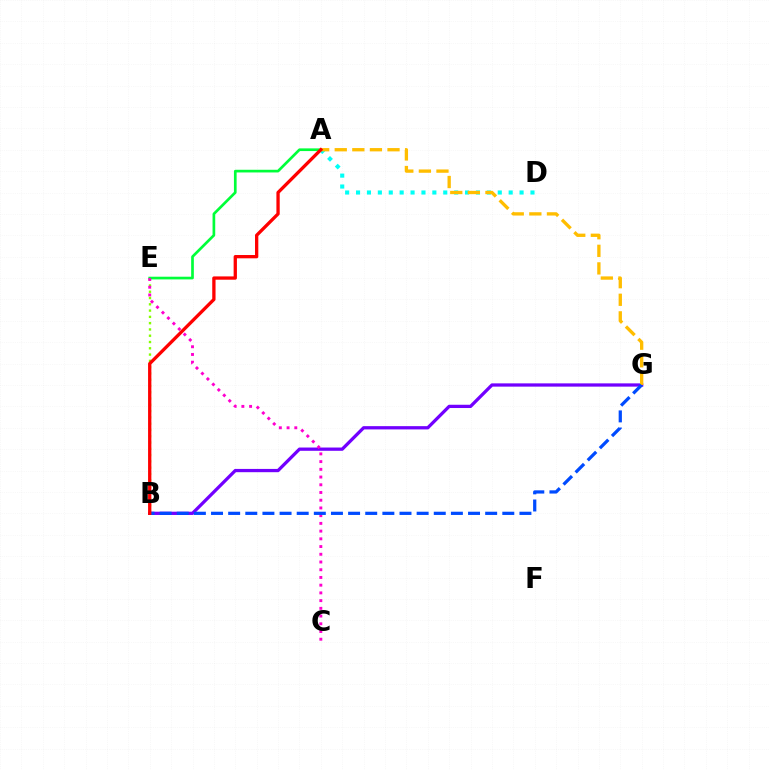{('B', 'E'): [{'color': '#84ff00', 'line_style': 'dotted', 'thickness': 1.71}], ('A', 'D'): [{'color': '#00fff6', 'line_style': 'dotted', 'thickness': 2.96}], ('A', 'E'): [{'color': '#00ff39', 'line_style': 'solid', 'thickness': 1.93}], ('B', 'G'): [{'color': '#7200ff', 'line_style': 'solid', 'thickness': 2.35}, {'color': '#004bff', 'line_style': 'dashed', 'thickness': 2.33}], ('A', 'G'): [{'color': '#ffbd00', 'line_style': 'dashed', 'thickness': 2.39}], ('C', 'E'): [{'color': '#ff00cf', 'line_style': 'dotted', 'thickness': 2.1}], ('A', 'B'): [{'color': '#ff0000', 'line_style': 'solid', 'thickness': 2.38}]}